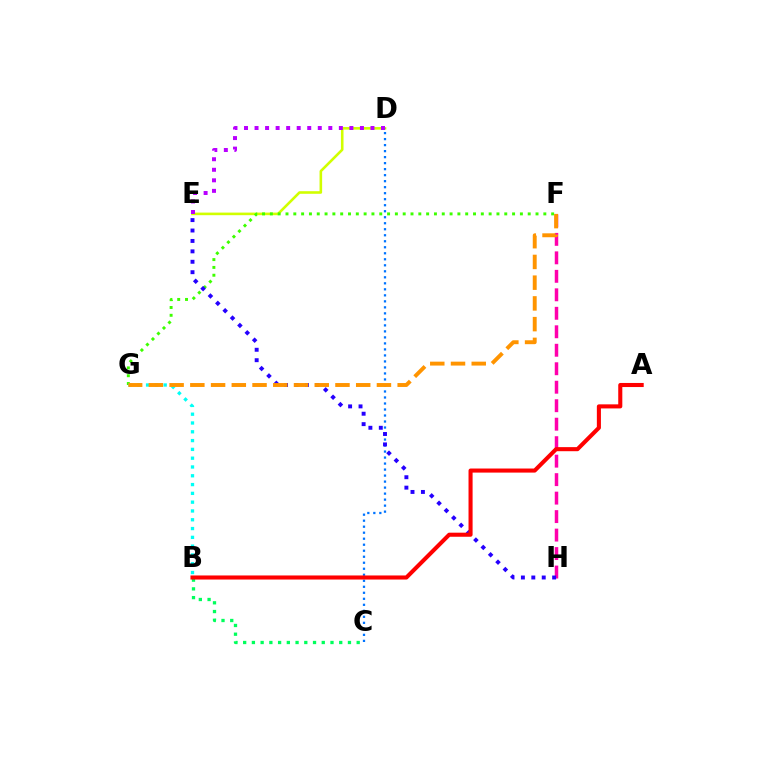{('D', 'E'): [{'color': '#d1ff00', 'line_style': 'solid', 'thickness': 1.87}, {'color': '#b900ff', 'line_style': 'dotted', 'thickness': 2.86}], ('B', 'C'): [{'color': '#00ff5c', 'line_style': 'dotted', 'thickness': 2.37}], ('F', 'H'): [{'color': '#ff00ac', 'line_style': 'dashed', 'thickness': 2.51}], ('F', 'G'): [{'color': '#3dff00', 'line_style': 'dotted', 'thickness': 2.12}, {'color': '#ff9400', 'line_style': 'dashed', 'thickness': 2.82}], ('C', 'D'): [{'color': '#0074ff', 'line_style': 'dotted', 'thickness': 1.63}], ('E', 'H'): [{'color': '#2500ff', 'line_style': 'dotted', 'thickness': 2.83}], ('B', 'G'): [{'color': '#00fff6', 'line_style': 'dotted', 'thickness': 2.39}], ('A', 'B'): [{'color': '#ff0000', 'line_style': 'solid', 'thickness': 2.93}]}